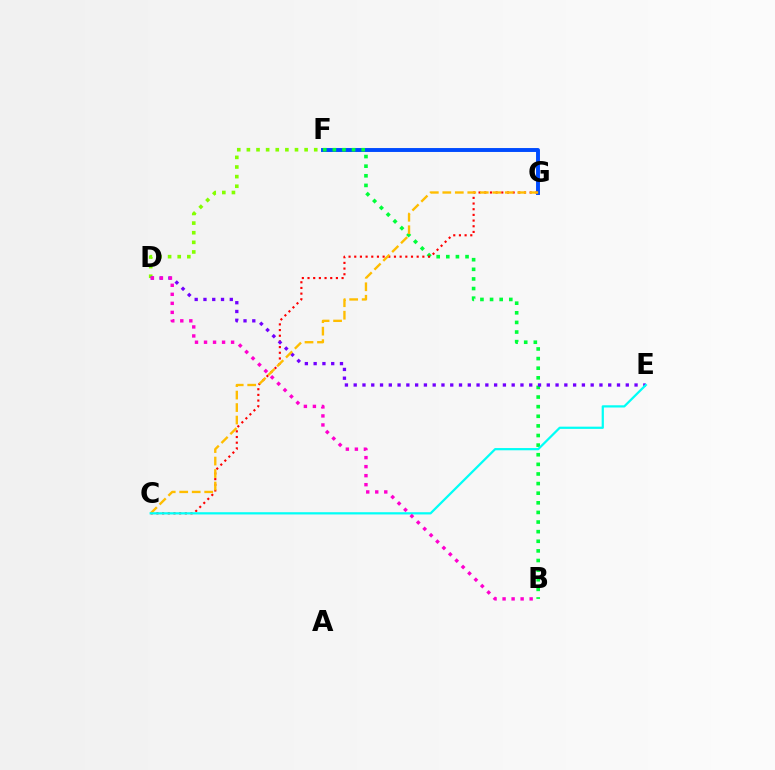{('F', 'G'): [{'color': '#004bff', 'line_style': 'solid', 'thickness': 2.82}], ('B', 'F'): [{'color': '#00ff39', 'line_style': 'dotted', 'thickness': 2.61}], ('D', 'F'): [{'color': '#84ff00', 'line_style': 'dotted', 'thickness': 2.61}], ('C', 'G'): [{'color': '#ff0000', 'line_style': 'dotted', 'thickness': 1.54}, {'color': '#ffbd00', 'line_style': 'dashed', 'thickness': 1.7}], ('D', 'E'): [{'color': '#7200ff', 'line_style': 'dotted', 'thickness': 2.38}], ('C', 'E'): [{'color': '#00fff6', 'line_style': 'solid', 'thickness': 1.61}], ('B', 'D'): [{'color': '#ff00cf', 'line_style': 'dotted', 'thickness': 2.45}]}